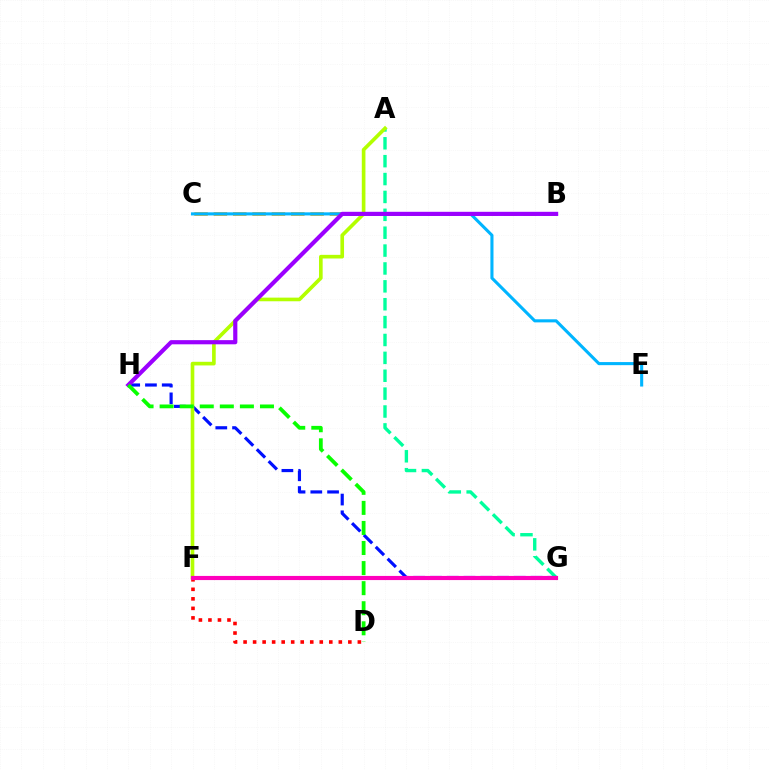{('A', 'G'): [{'color': '#00ff9d', 'line_style': 'dashed', 'thickness': 2.43}], ('B', 'C'): [{'color': '#ffa500', 'line_style': 'dashed', 'thickness': 2.63}], ('G', 'H'): [{'color': '#0010ff', 'line_style': 'dashed', 'thickness': 2.28}], ('A', 'F'): [{'color': '#b3ff00', 'line_style': 'solid', 'thickness': 2.62}], ('D', 'F'): [{'color': '#ff0000', 'line_style': 'dotted', 'thickness': 2.59}], ('C', 'E'): [{'color': '#00b5ff', 'line_style': 'solid', 'thickness': 2.22}], ('F', 'G'): [{'color': '#ff00bd', 'line_style': 'solid', 'thickness': 2.98}], ('B', 'H'): [{'color': '#9b00ff', 'line_style': 'solid', 'thickness': 3.0}], ('D', 'H'): [{'color': '#08ff00', 'line_style': 'dashed', 'thickness': 2.73}]}